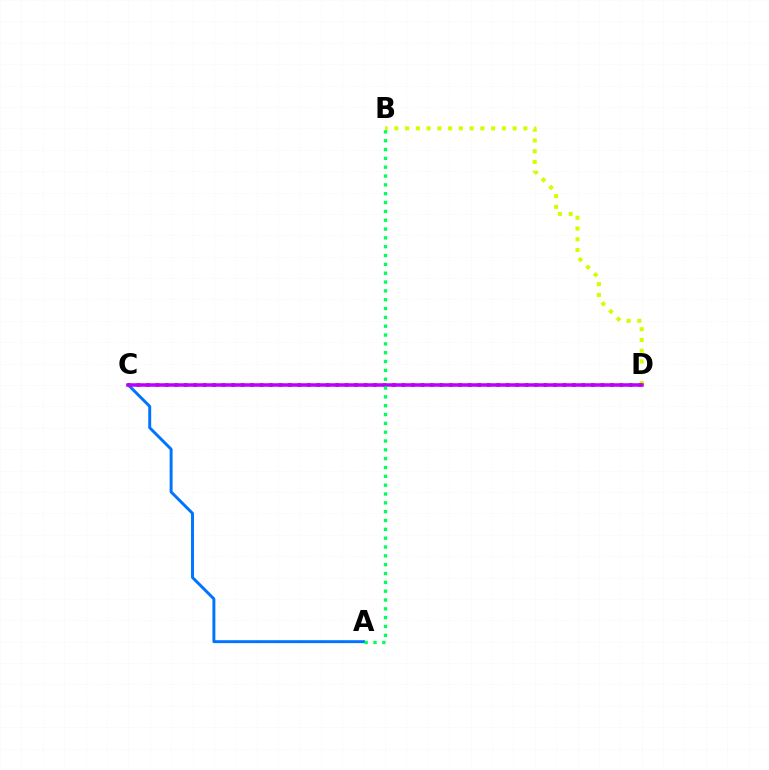{('A', 'C'): [{'color': '#0074ff', 'line_style': 'solid', 'thickness': 2.12}], ('B', 'D'): [{'color': '#d1ff00', 'line_style': 'dotted', 'thickness': 2.92}], ('C', 'D'): [{'color': '#ff0000', 'line_style': 'dotted', 'thickness': 2.57}, {'color': '#b900ff', 'line_style': 'solid', 'thickness': 2.52}], ('A', 'B'): [{'color': '#00ff5c', 'line_style': 'dotted', 'thickness': 2.4}]}